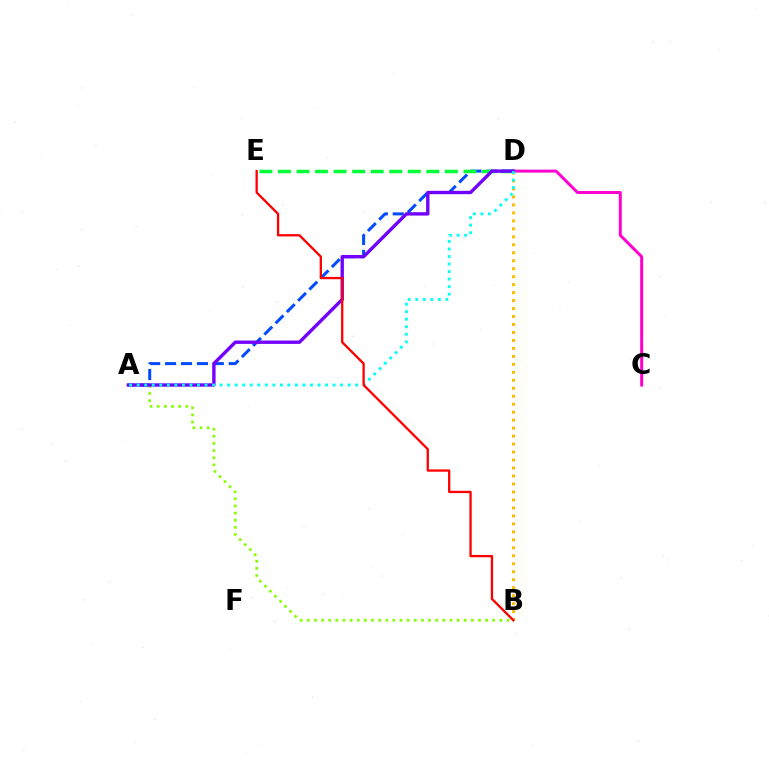{('A', 'D'): [{'color': '#004bff', 'line_style': 'dashed', 'thickness': 2.16}, {'color': '#7200ff', 'line_style': 'solid', 'thickness': 2.42}, {'color': '#00fff6', 'line_style': 'dotted', 'thickness': 2.05}], ('D', 'E'): [{'color': '#00ff39', 'line_style': 'dashed', 'thickness': 2.52}], ('B', 'D'): [{'color': '#ffbd00', 'line_style': 'dotted', 'thickness': 2.17}], ('A', 'B'): [{'color': '#84ff00', 'line_style': 'dotted', 'thickness': 1.94}], ('C', 'D'): [{'color': '#ff00cf', 'line_style': 'solid', 'thickness': 2.14}], ('B', 'E'): [{'color': '#ff0000', 'line_style': 'solid', 'thickness': 1.66}]}